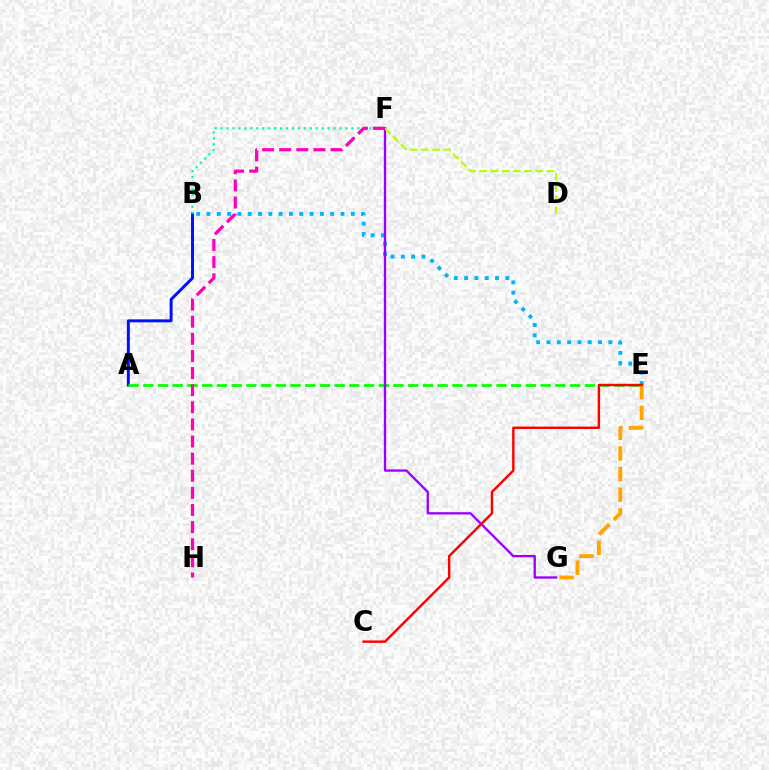{('A', 'B'): [{'color': '#0010ff', 'line_style': 'solid', 'thickness': 2.13}], ('B', 'E'): [{'color': '#00b5ff', 'line_style': 'dotted', 'thickness': 2.8}], ('B', 'F'): [{'color': '#00ff9d', 'line_style': 'dotted', 'thickness': 1.61}], ('E', 'G'): [{'color': '#ffa500', 'line_style': 'dashed', 'thickness': 2.81}], ('A', 'E'): [{'color': '#08ff00', 'line_style': 'dashed', 'thickness': 2.0}], ('F', 'G'): [{'color': '#9b00ff', 'line_style': 'solid', 'thickness': 1.67}], ('C', 'E'): [{'color': '#ff0000', 'line_style': 'solid', 'thickness': 1.75}], ('D', 'F'): [{'color': '#b3ff00', 'line_style': 'dashed', 'thickness': 1.52}], ('F', 'H'): [{'color': '#ff00bd', 'line_style': 'dashed', 'thickness': 2.33}]}